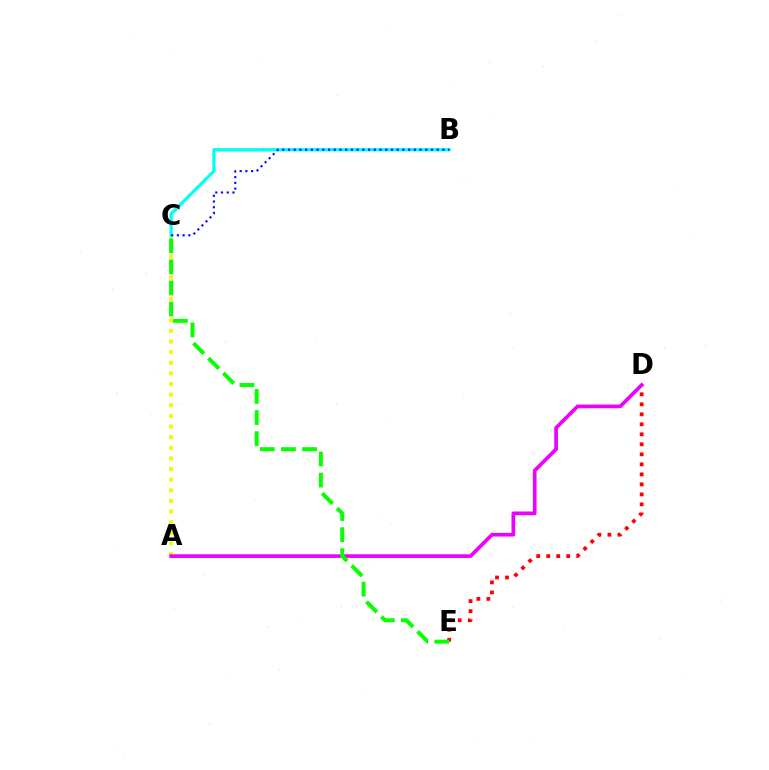{('D', 'E'): [{'color': '#ff0000', 'line_style': 'dotted', 'thickness': 2.72}], ('A', 'C'): [{'color': '#fcf500', 'line_style': 'dotted', 'thickness': 2.89}], ('B', 'C'): [{'color': '#00fff6', 'line_style': 'solid', 'thickness': 2.35}, {'color': '#0010ff', 'line_style': 'dotted', 'thickness': 1.55}], ('A', 'D'): [{'color': '#ee00ff', 'line_style': 'solid', 'thickness': 2.64}], ('C', 'E'): [{'color': '#08ff00', 'line_style': 'dashed', 'thickness': 2.87}]}